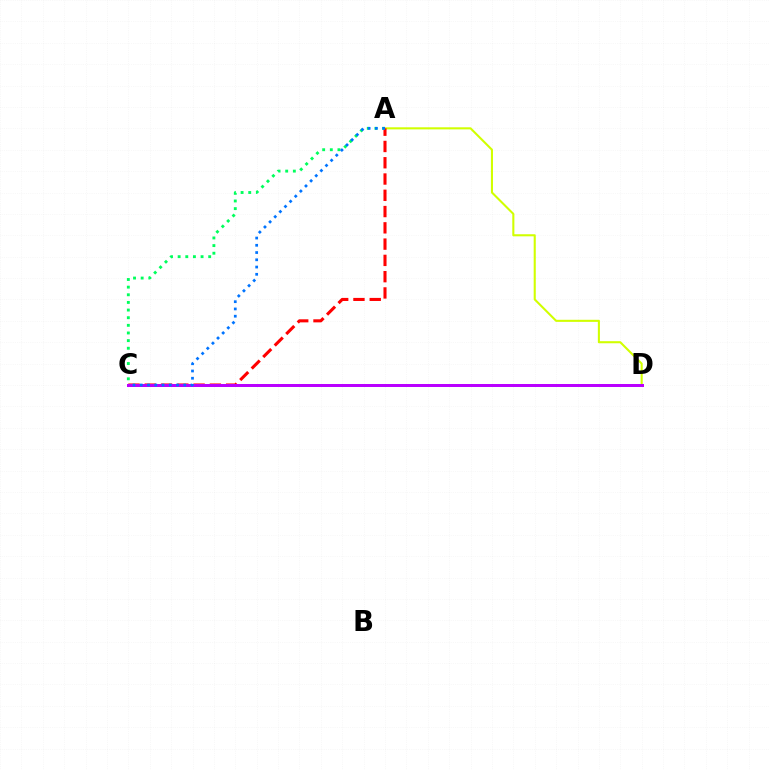{('A', 'D'): [{'color': '#d1ff00', 'line_style': 'solid', 'thickness': 1.5}], ('A', 'C'): [{'color': '#ff0000', 'line_style': 'dashed', 'thickness': 2.21}, {'color': '#00ff5c', 'line_style': 'dotted', 'thickness': 2.08}, {'color': '#0074ff', 'line_style': 'dotted', 'thickness': 1.97}], ('C', 'D'): [{'color': '#b900ff', 'line_style': 'solid', 'thickness': 2.15}]}